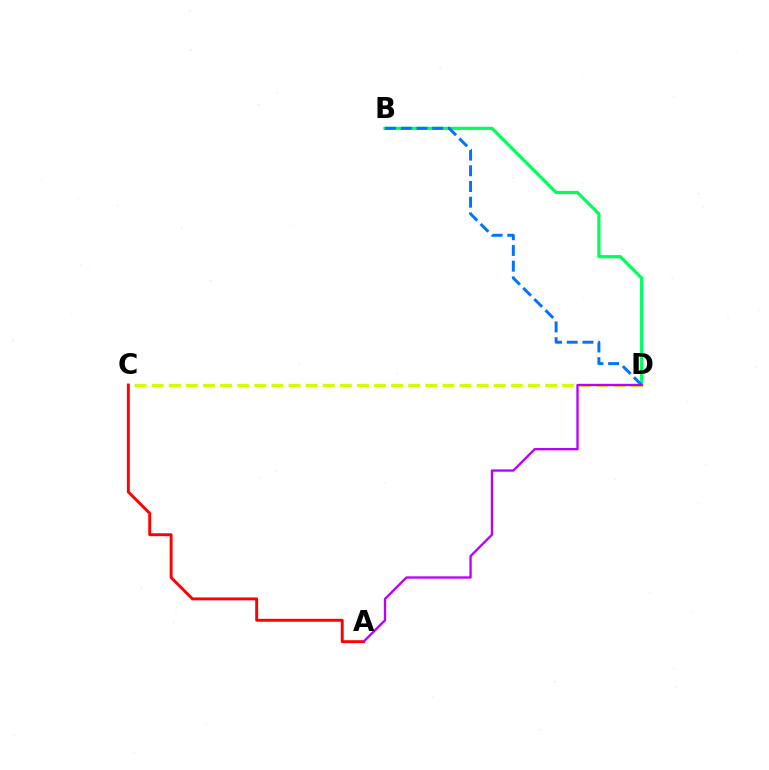{('B', 'D'): [{'color': '#00ff5c', 'line_style': 'solid', 'thickness': 2.3}, {'color': '#0074ff', 'line_style': 'dashed', 'thickness': 2.13}], ('C', 'D'): [{'color': '#d1ff00', 'line_style': 'dashed', 'thickness': 2.32}], ('A', 'C'): [{'color': '#ff0000', 'line_style': 'solid', 'thickness': 2.1}], ('A', 'D'): [{'color': '#b900ff', 'line_style': 'solid', 'thickness': 1.68}]}